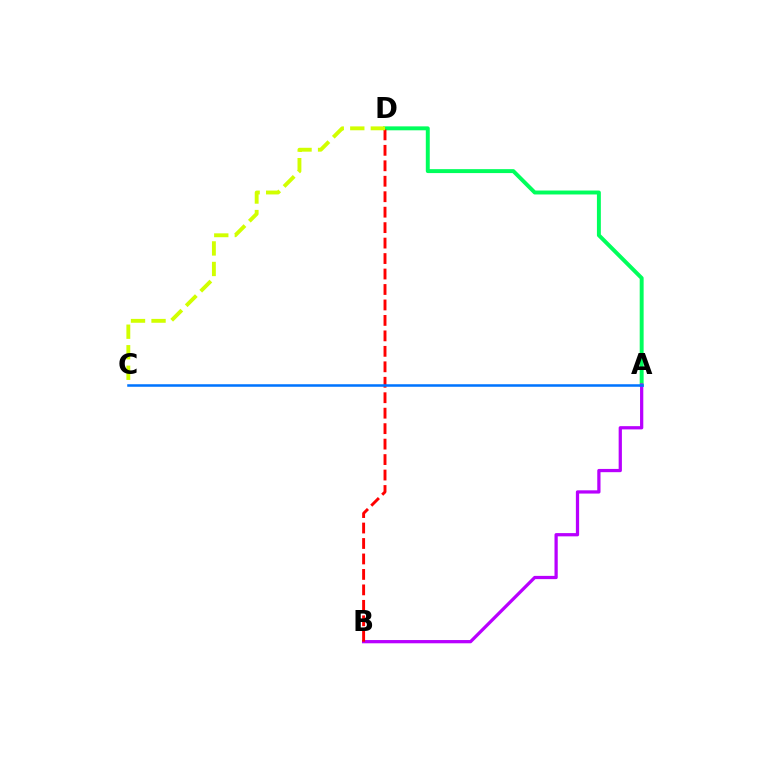{('A', 'D'): [{'color': '#00ff5c', 'line_style': 'solid', 'thickness': 2.83}], ('A', 'B'): [{'color': '#b900ff', 'line_style': 'solid', 'thickness': 2.34}], ('B', 'D'): [{'color': '#ff0000', 'line_style': 'dashed', 'thickness': 2.1}], ('A', 'C'): [{'color': '#0074ff', 'line_style': 'solid', 'thickness': 1.82}], ('C', 'D'): [{'color': '#d1ff00', 'line_style': 'dashed', 'thickness': 2.79}]}